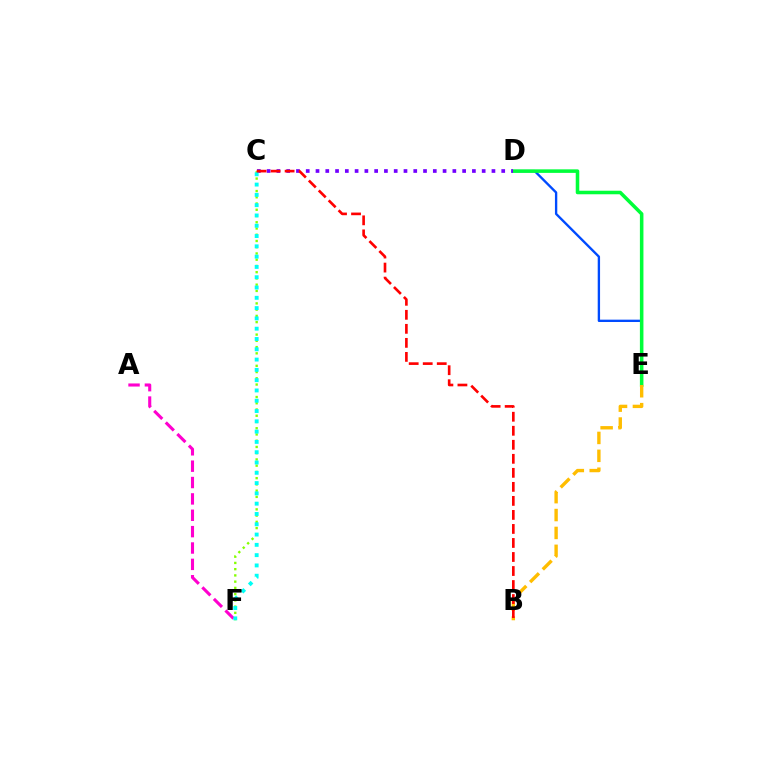{('A', 'F'): [{'color': '#ff00cf', 'line_style': 'dashed', 'thickness': 2.22}], ('D', 'E'): [{'color': '#004bff', 'line_style': 'solid', 'thickness': 1.69}, {'color': '#00ff39', 'line_style': 'solid', 'thickness': 2.55}], ('C', 'F'): [{'color': '#84ff00', 'line_style': 'dotted', 'thickness': 1.7}, {'color': '#00fff6', 'line_style': 'dotted', 'thickness': 2.8}], ('C', 'D'): [{'color': '#7200ff', 'line_style': 'dotted', 'thickness': 2.66}], ('B', 'E'): [{'color': '#ffbd00', 'line_style': 'dashed', 'thickness': 2.43}], ('B', 'C'): [{'color': '#ff0000', 'line_style': 'dashed', 'thickness': 1.91}]}